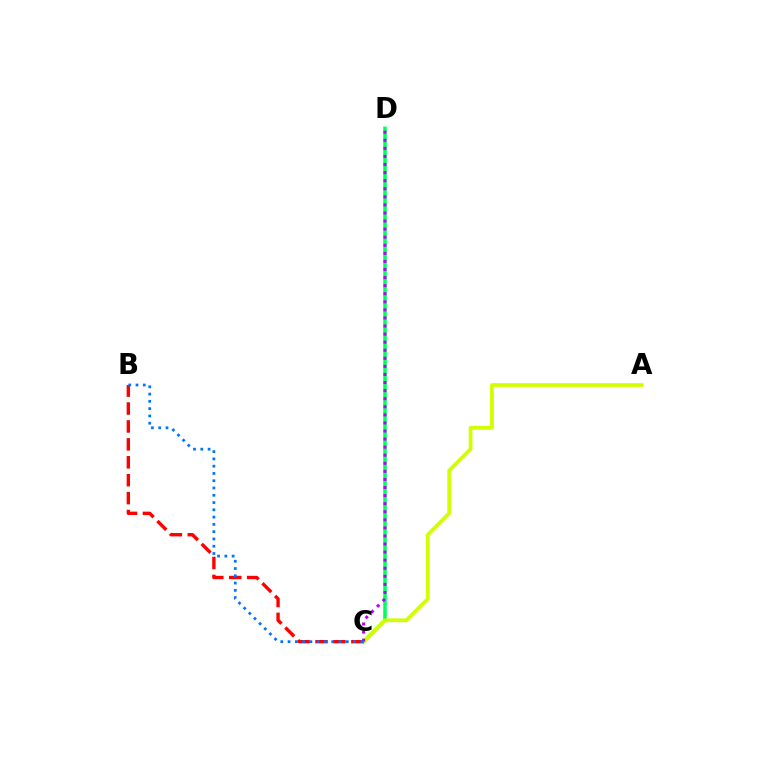{('C', 'D'): [{'color': '#00ff5c', 'line_style': 'solid', 'thickness': 2.55}, {'color': '#b900ff', 'line_style': 'dotted', 'thickness': 2.19}], ('A', 'C'): [{'color': '#d1ff00', 'line_style': 'solid', 'thickness': 2.72}], ('B', 'C'): [{'color': '#ff0000', 'line_style': 'dashed', 'thickness': 2.43}, {'color': '#0074ff', 'line_style': 'dotted', 'thickness': 1.98}]}